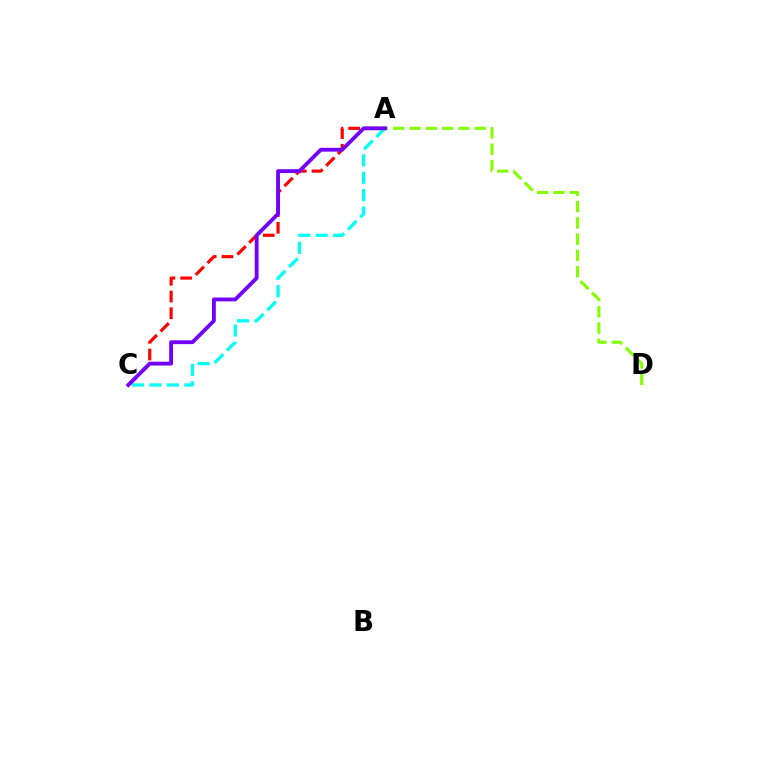{('A', 'C'): [{'color': '#ff0000', 'line_style': 'dashed', 'thickness': 2.27}, {'color': '#00fff6', 'line_style': 'dashed', 'thickness': 2.36}, {'color': '#7200ff', 'line_style': 'solid', 'thickness': 2.76}], ('A', 'D'): [{'color': '#84ff00', 'line_style': 'dashed', 'thickness': 2.21}]}